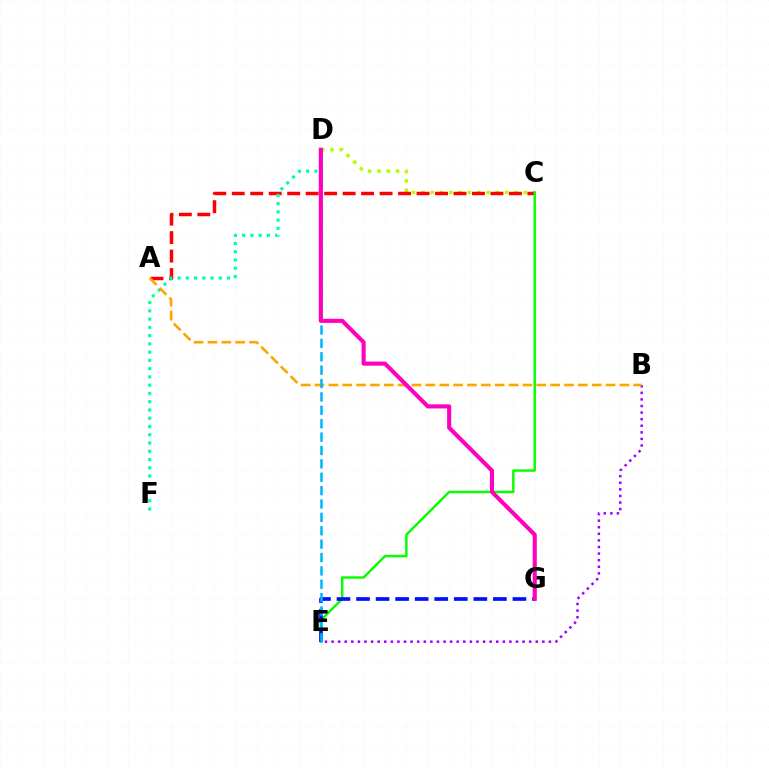{('B', 'E'): [{'color': '#9b00ff', 'line_style': 'dotted', 'thickness': 1.79}], ('C', 'D'): [{'color': '#b3ff00', 'line_style': 'dotted', 'thickness': 2.53}], ('A', 'C'): [{'color': '#ff0000', 'line_style': 'dashed', 'thickness': 2.51}], ('C', 'E'): [{'color': '#08ff00', 'line_style': 'solid', 'thickness': 1.77}], ('D', 'F'): [{'color': '#00ff9d', 'line_style': 'dotted', 'thickness': 2.24}], ('E', 'G'): [{'color': '#0010ff', 'line_style': 'dashed', 'thickness': 2.66}], ('A', 'B'): [{'color': '#ffa500', 'line_style': 'dashed', 'thickness': 1.88}], ('D', 'E'): [{'color': '#00b5ff', 'line_style': 'dashed', 'thickness': 1.82}], ('D', 'G'): [{'color': '#ff00bd', 'line_style': 'solid', 'thickness': 2.96}]}